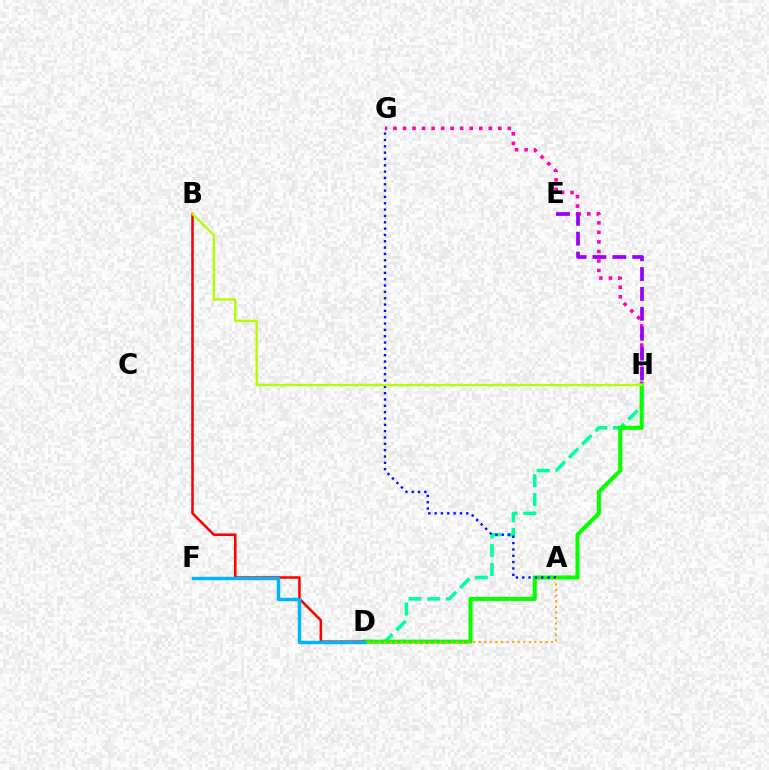{('D', 'H'): [{'color': '#00ff9d', 'line_style': 'dashed', 'thickness': 2.55}, {'color': '#08ff00', 'line_style': 'solid', 'thickness': 2.93}], ('G', 'H'): [{'color': '#ff00bd', 'line_style': 'dotted', 'thickness': 2.59}], ('E', 'H'): [{'color': '#9b00ff', 'line_style': 'dashed', 'thickness': 2.7}], ('A', 'G'): [{'color': '#0010ff', 'line_style': 'dotted', 'thickness': 1.72}], ('B', 'D'): [{'color': '#ff0000', 'line_style': 'solid', 'thickness': 1.83}], ('A', 'D'): [{'color': '#ffa500', 'line_style': 'dotted', 'thickness': 1.51}], ('D', 'F'): [{'color': '#00b5ff', 'line_style': 'solid', 'thickness': 2.46}], ('B', 'H'): [{'color': '#b3ff00', 'line_style': 'solid', 'thickness': 1.73}]}